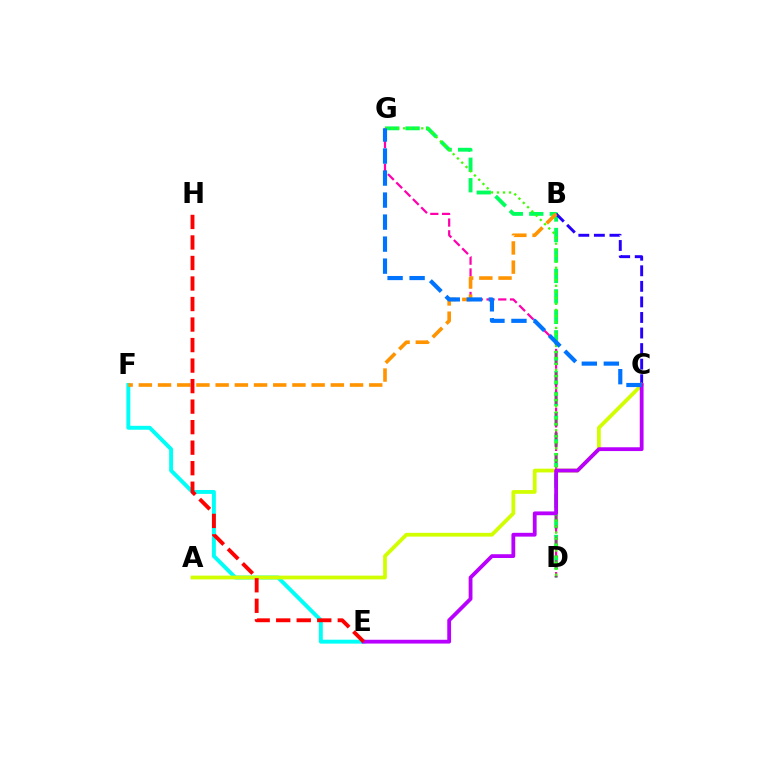{('D', 'G'): [{'color': '#00ff5c', 'line_style': 'dashed', 'thickness': 2.78}, {'color': '#ff00ac', 'line_style': 'dashed', 'thickness': 1.6}, {'color': '#3dff00', 'line_style': 'dotted', 'thickness': 1.64}], ('E', 'F'): [{'color': '#00fff6', 'line_style': 'solid', 'thickness': 2.83}], ('B', 'C'): [{'color': '#2500ff', 'line_style': 'dashed', 'thickness': 2.11}], ('A', 'C'): [{'color': '#d1ff00', 'line_style': 'solid', 'thickness': 2.71}], ('B', 'F'): [{'color': '#ff9400', 'line_style': 'dashed', 'thickness': 2.61}], ('C', 'E'): [{'color': '#b900ff', 'line_style': 'solid', 'thickness': 2.74}], ('E', 'H'): [{'color': '#ff0000', 'line_style': 'dashed', 'thickness': 2.79}], ('C', 'G'): [{'color': '#0074ff', 'line_style': 'dashed', 'thickness': 2.99}]}